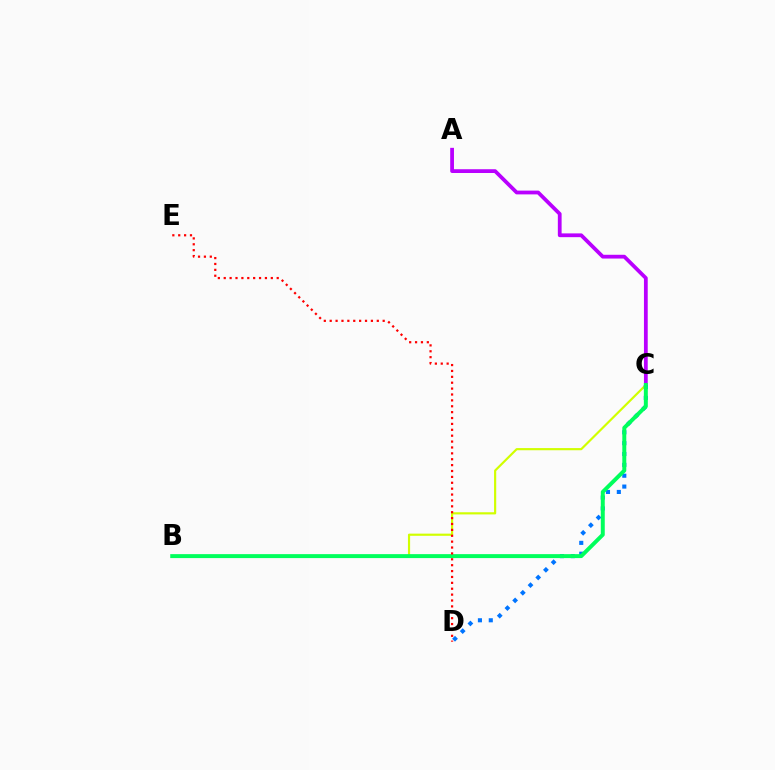{('A', 'C'): [{'color': '#b900ff', 'line_style': 'solid', 'thickness': 2.71}], ('B', 'C'): [{'color': '#d1ff00', 'line_style': 'solid', 'thickness': 1.56}, {'color': '#00ff5c', 'line_style': 'solid', 'thickness': 2.85}], ('C', 'D'): [{'color': '#0074ff', 'line_style': 'dotted', 'thickness': 2.95}], ('D', 'E'): [{'color': '#ff0000', 'line_style': 'dotted', 'thickness': 1.6}]}